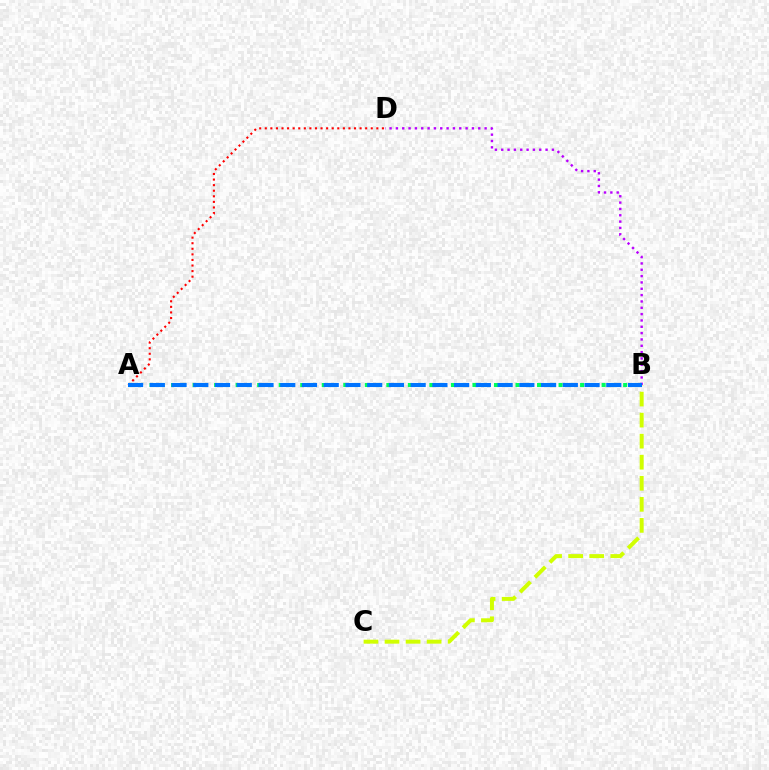{('A', 'B'): [{'color': '#00ff5c', 'line_style': 'dotted', 'thickness': 2.92}, {'color': '#0074ff', 'line_style': 'dashed', 'thickness': 2.95}], ('A', 'D'): [{'color': '#ff0000', 'line_style': 'dotted', 'thickness': 1.52}], ('B', 'D'): [{'color': '#b900ff', 'line_style': 'dotted', 'thickness': 1.72}], ('B', 'C'): [{'color': '#d1ff00', 'line_style': 'dashed', 'thickness': 2.86}]}